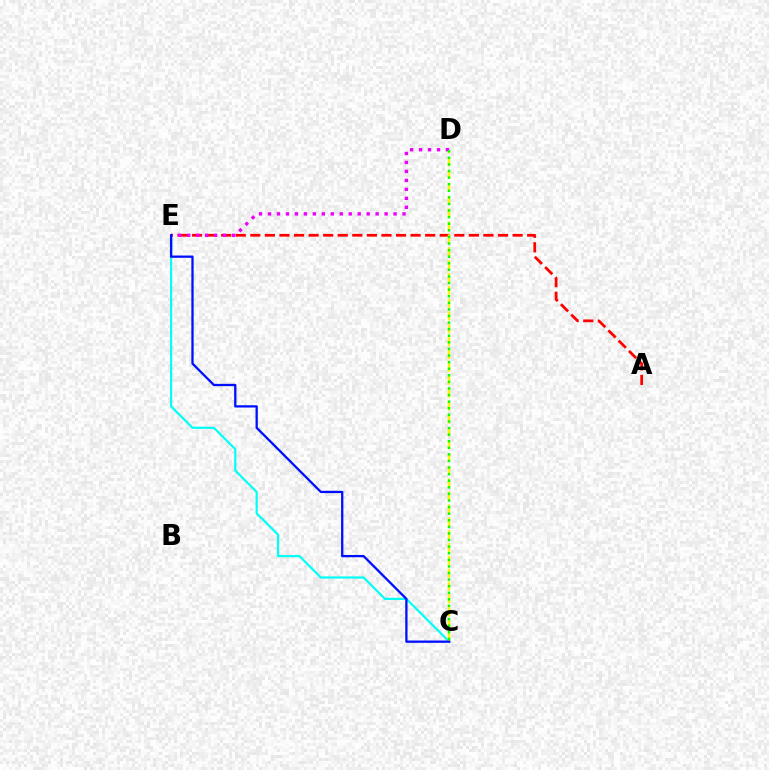{('C', 'E'): [{'color': '#00fff6', 'line_style': 'solid', 'thickness': 1.58}, {'color': '#0010ff', 'line_style': 'solid', 'thickness': 1.65}], ('A', 'E'): [{'color': '#ff0000', 'line_style': 'dashed', 'thickness': 1.98}], ('C', 'D'): [{'color': '#fcf500', 'line_style': 'dashed', 'thickness': 1.75}, {'color': '#08ff00', 'line_style': 'dotted', 'thickness': 1.79}], ('D', 'E'): [{'color': '#ee00ff', 'line_style': 'dotted', 'thickness': 2.44}]}